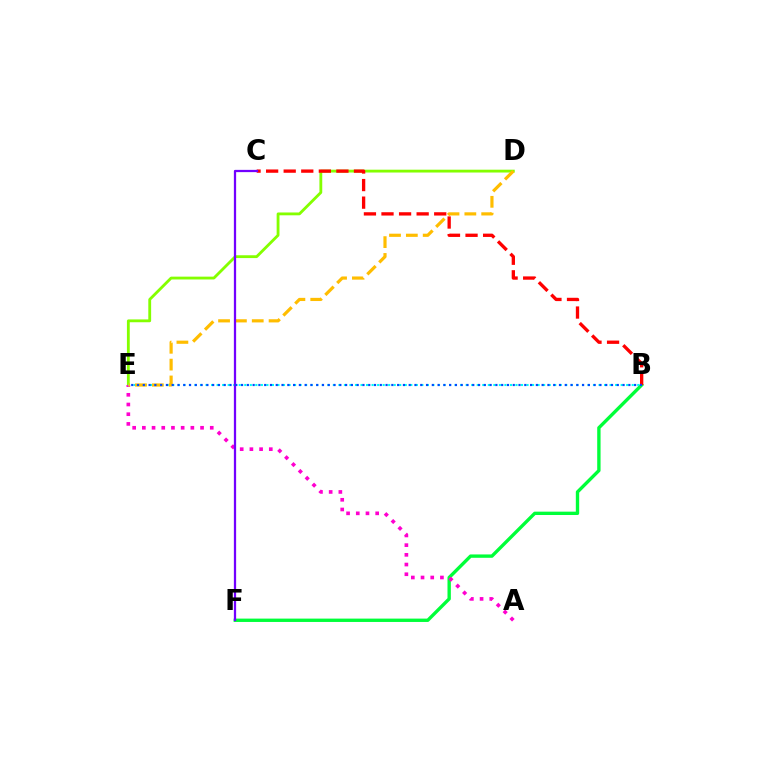{('D', 'E'): [{'color': '#84ff00', 'line_style': 'solid', 'thickness': 2.03}, {'color': '#ffbd00', 'line_style': 'dashed', 'thickness': 2.29}], ('B', 'F'): [{'color': '#00ff39', 'line_style': 'solid', 'thickness': 2.42}], ('A', 'E'): [{'color': '#ff00cf', 'line_style': 'dotted', 'thickness': 2.64}], ('B', 'C'): [{'color': '#ff0000', 'line_style': 'dashed', 'thickness': 2.39}], ('B', 'E'): [{'color': '#00fff6', 'line_style': 'dotted', 'thickness': 1.5}, {'color': '#004bff', 'line_style': 'dotted', 'thickness': 1.57}], ('C', 'F'): [{'color': '#7200ff', 'line_style': 'solid', 'thickness': 1.63}]}